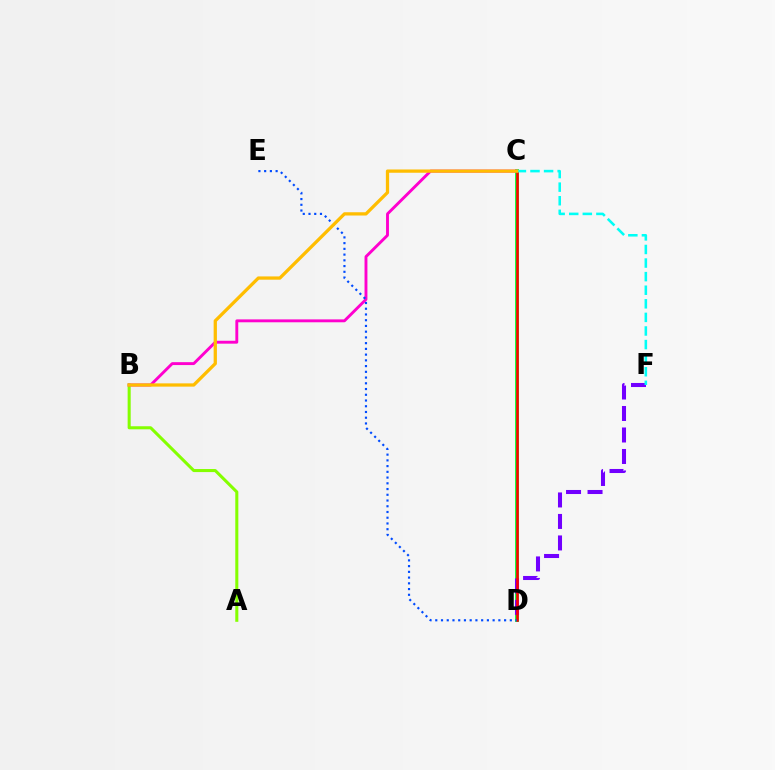{('C', 'D'): [{'color': '#00ff39', 'line_style': 'solid', 'thickness': 2.76}, {'color': '#ff0000', 'line_style': 'solid', 'thickness': 1.86}], ('A', 'B'): [{'color': '#84ff00', 'line_style': 'solid', 'thickness': 2.2}], ('D', 'F'): [{'color': '#7200ff', 'line_style': 'dashed', 'thickness': 2.92}], ('B', 'C'): [{'color': '#ff00cf', 'line_style': 'solid', 'thickness': 2.08}, {'color': '#ffbd00', 'line_style': 'solid', 'thickness': 2.35}], ('D', 'E'): [{'color': '#004bff', 'line_style': 'dotted', 'thickness': 1.56}], ('C', 'F'): [{'color': '#00fff6', 'line_style': 'dashed', 'thickness': 1.85}]}